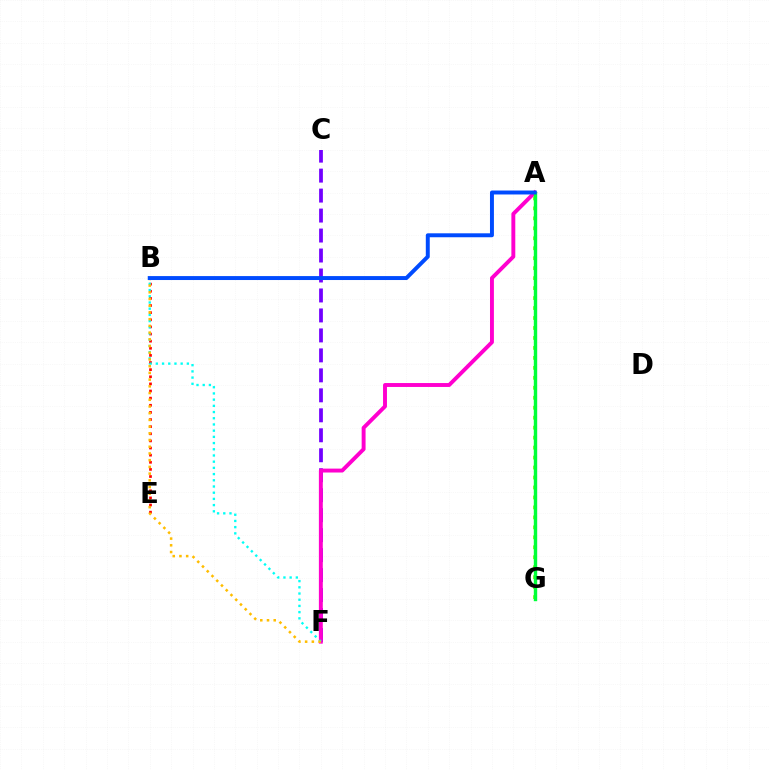{('C', 'F'): [{'color': '#7200ff', 'line_style': 'dashed', 'thickness': 2.71}], ('A', 'G'): [{'color': '#84ff00', 'line_style': 'dotted', 'thickness': 2.71}, {'color': '#00ff39', 'line_style': 'solid', 'thickness': 2.45}], ('B', 'E'): [{'color': '#ff0000', 'line_style': 'dotted', 'thickness': 1.94}], ('A', 'F'): [{'color': '#ff00cf', 'line_style': 'solid', 'thickness': 2.82}], ('B', 'F'): [{'color': '#00fff6', 'line_style': 'dotted', 'thickness': 1.69}, {'color': '#ffbd00', 'line_style': 'dotted', 'thickness': 1.82}], ('A', 'B'): [{'color': '#004bff', 'line_style': 'solid', 'thickness': 2.84}]}